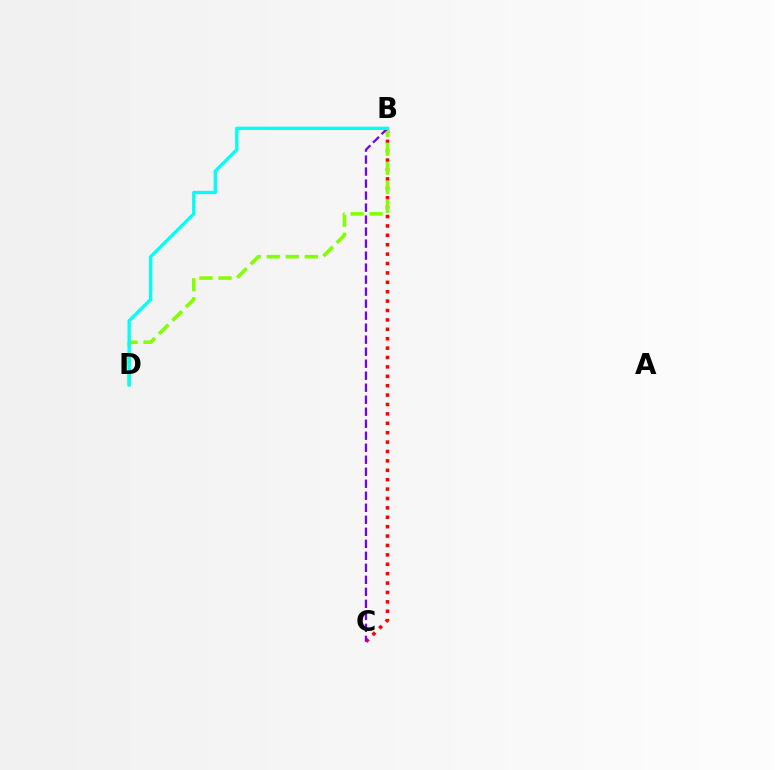{('B', 'C'): [{'color': '#ff0000', 'line_style': 'dotted', 'thickness': 2.55}, {'color': '#7200ff', 'line_style': 'dashed', 'thickness': 1.63}], ('B', 'D'): [{'color': '#84ff00', 'line_style': 'dashed', 'thickness': 2.58}, {'color': '#00fff6', 'line_style': 'solid', 'thickness': 2.4}]}